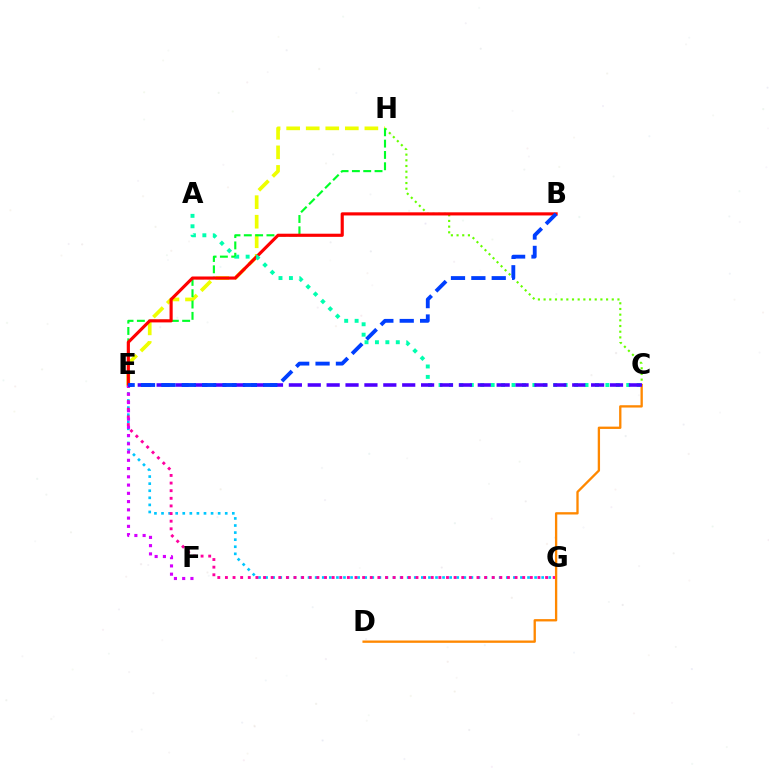{('E', 'G'): [{'color': '#00c7ff', 'line_style': 'dotted', 'thickness': 1.92}, {'color': '#ff00a0', 'line_style': 'dotted', 'thickness': 2.07}], ('C', 'H'): [{'color': '#66ff00', 'line_style': 'dotted', 'thickness': 1.54}], ('E', 'H'): [{'color': '#eeff00', 'line_style': 'dashed', 'thickness': 2.66}, {'color': '#00ff27', 'line_style': 'dashed', 'thickness': 1.54}], ('B', 'E'): [{'color': '#ff0000', 'line_style': 'solid', 'thickness': 2.26}, {'color': '#003fff', 'line_style': 'dashed', 'thickness': 2.77}], ('C', 'D'): [{'color': '#ff8800', 'line_style': 'solid', 'thickness': 1.67}], ('E', 'F'): [{'color': '#d600ff', 'line_style': 'dotted', 'thickness': 2.24}], ('A', 'C'): [{'color': '#00ffaf', 'line_style': 'dotted', 'thickness': 2.83}], ('C', 'E'): [{'color': '#4f00ff', 'line_style': 'dashed', 'thickness': 2.57}]}